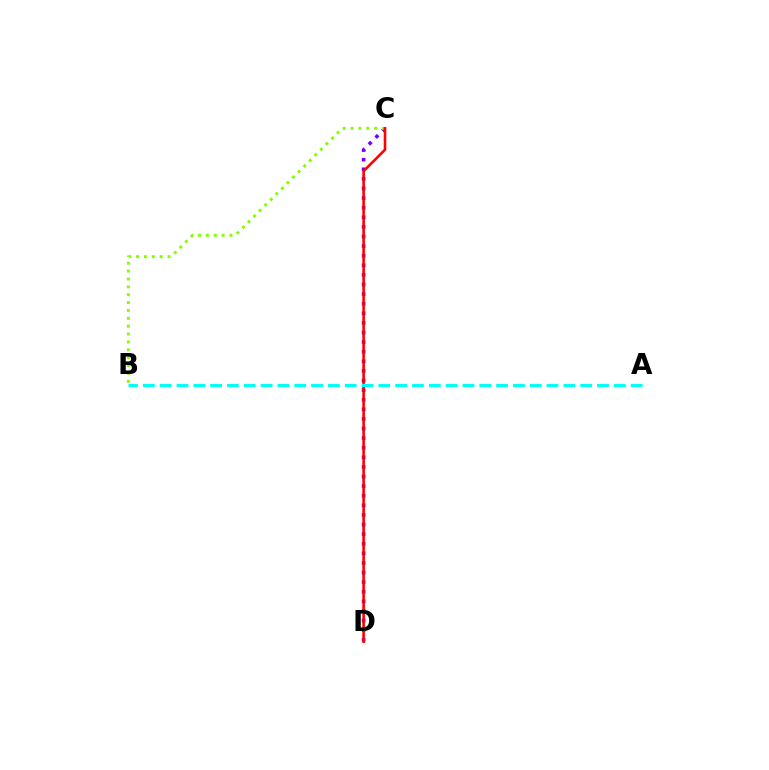{('C', 'D'): [{'color': '#7200ff', 'line_style': 'dotted', 'thickness': 2.61}, {'color': '#ff0000', 'line_style': 'solid', 'thickness': 1.87}], ('B', 'C'): [{'color': '#84ff00', 'line_style': 'dotted', 'thickness': 2.14}], ('A', 'B'): [{'color': '#00fff6', 'line_style': 'dashed', 'thickness': 2.29}]}